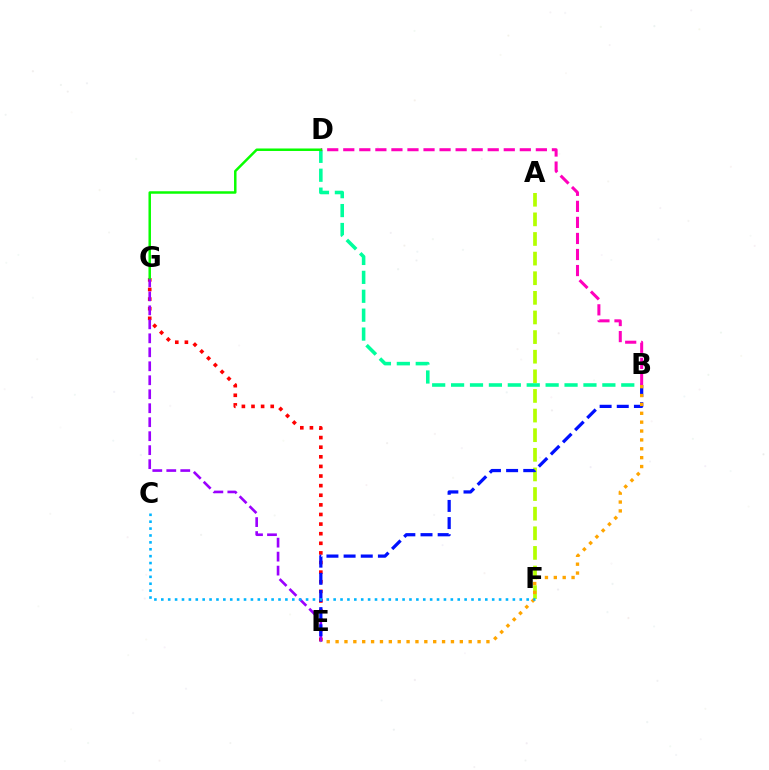{('A', 'F'): [{'color': '#b3ff00', 'line_style': 'dashed', 'thickness': 2.67}], ('E', 'G'): [{'color': '#ff0000', 'line_style': 'dotted', 'thickness': 2.61}, {'color': '#9b00ff', 'line_style': 'dashed', 'thickness': 1.9}], ('B', 'D'): [{'color': '#00ff9d', 'line_style': 'dashed', 'thickness': 2.57}, {'color': '#ff00bd', 'line_style': 'dashed', 'thickness': 2.18}], ('B', 'E'): [{'color': '#0010ff', 'line_style': 'dashed', 'thickness': 2.33}, {'color': '#ffa500', 'line_style': 'dotted', 'thickness': 2.41}], ('C', 'F'): [{'color': '#00b5ff', 'line_style': 'dotted', 'thickness': 1.87}], ('D', 'G'): [{'color': '#08ff00', 'line_style': 'solid', 'thickness': 1.79}]}